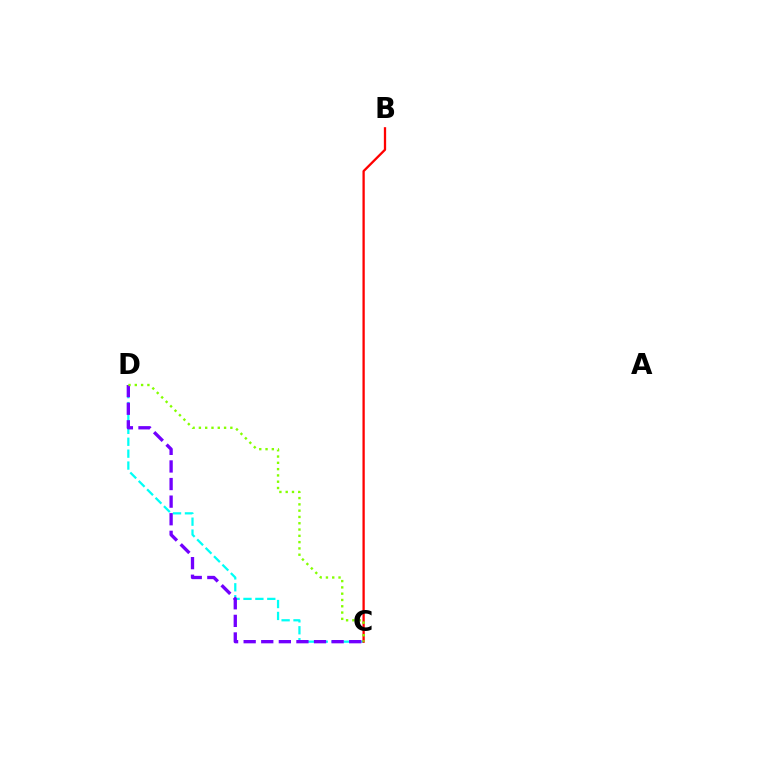{('C', 'D'): [{'color': '#00fff6', 'line_style': 'dashed', 'thickness': 1.62}, {'color': '#7200ff', 'line_style': 'dashed', 'thickness': 2.39}, {'color': '#84ff00', 'line_style': 'dotted', 'thickness': 1.71}], ('B', 'C'): [{'color': '#ff0000', 'line_style': 'solid', 'thickness': 1.65}]}